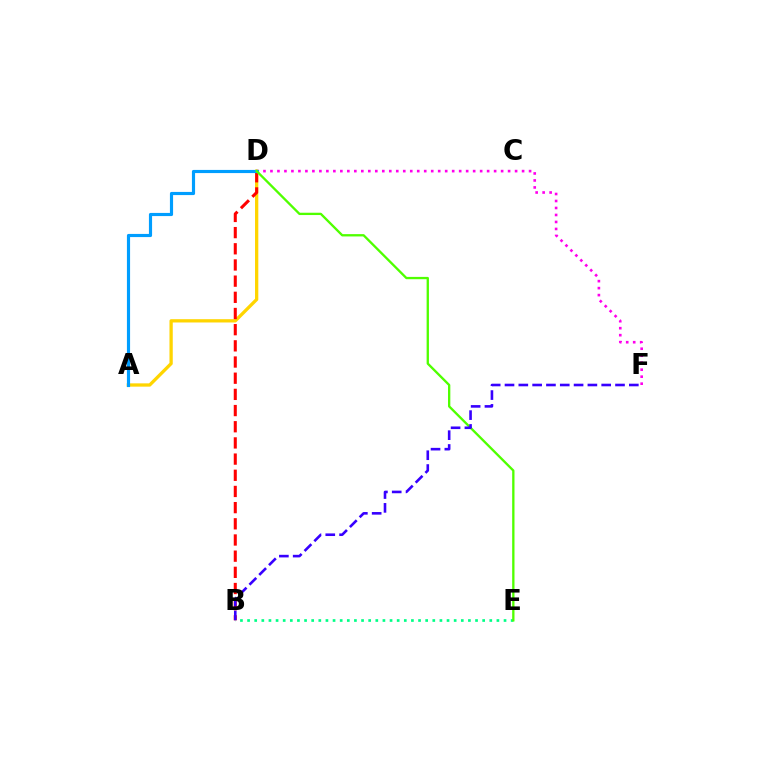{('A', 'D'): [{'color': '#ffd500', 'line_style': 'solid', 'thickness': 2.37}, {'color': '#009eff', 'line_style': 'solid', 'thickness': 2.28}], ('B', 'D'): [{'color': '#ff0000', 'line_style': 'dashed', 'thickness': 2.2}], ('D', 'F'): [{'color': '#ff00ed', 'line_style': 'dotted', 'thickness': 1.9}], ('B', 'E'): [{'color': '#00ff86', 'line_style': 'dotted', 'thickness': 1.94}], ('D', 'E'): [{'color': '#4fff00', 'line_style': 'solid', 'thickness': 1.67}], ('B', 'F'): [{'color': '#3700ff', 'line_style': 'dashed', 'thickness': 1.88}]}